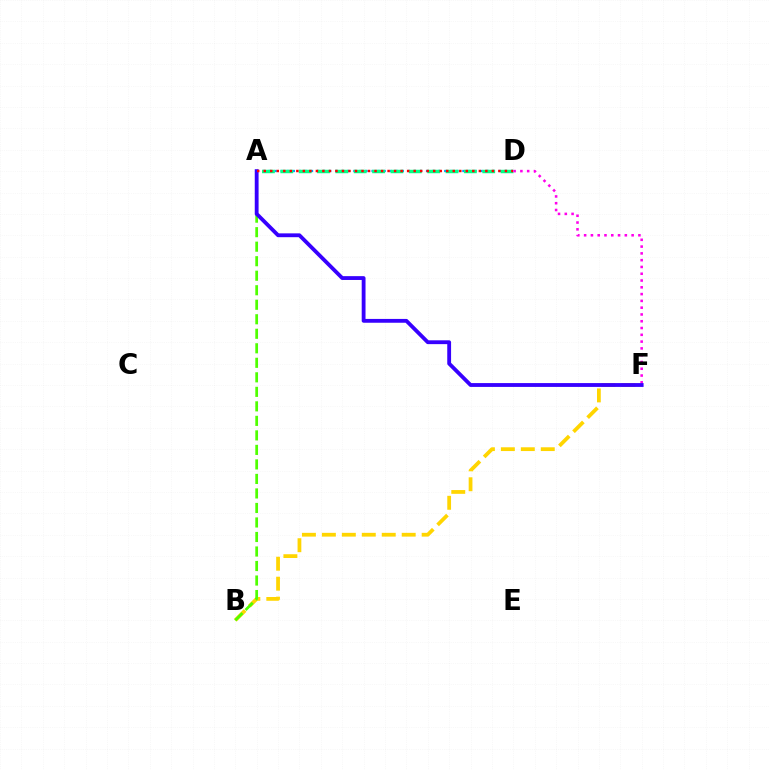{('A', 'D'): [{'color': '#009eff', 'line_style': 'dotted', 'thickness': 1.65}, {'color': '#00ff86', 'line_style': 'dashed', 'thickness': 2.49}, {'color': '#ff0000', 'line_style': 'dotted', 'thickness': 1.77}], ('B', 'F'): [{'color': '#ffd500', 'line_style': 'dashed', 'thickness': 2.71}], ('D', 'F'): [{'color': '#ff00ed', 'line_style': 'dotted', 'thickness': 1.84}], ('A', 'B'): [{'color': '#4fff00', 'line_style': 'dashed', 'thickness': 1.97}], ('A', 'F'): [{'color': '#3700ff', 'line_style': 'solid', 'thickness': 2.75}]}